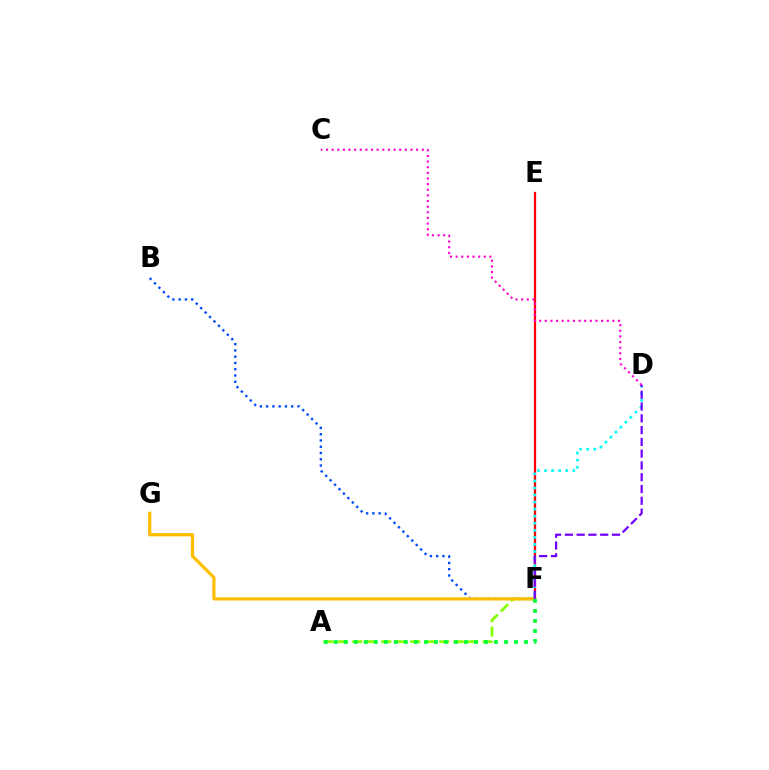{('E', 'F'): [{'color': '#ff0000', 'line_style': 'solid', 'thickness': 1.62}], ('D', 'F'): [{'color': '#00fff6', 'line_style': 'dotted', 'thickness': 1.92}, {'color': '#7200ff', 'line_style': 'dashed', 'thickness': 1.6}], ('B', 'F'): [{'color': '#004bff', 'line_style': 'dotted', 'thickness': 1.7}], ('A', 'F'): [{'color': '#84ff00', 'line_style': 'dashed', 'thickness': 1.97}, {'color': '#00ff39', 'line_style': 'dotted', 'thickness': 2.72}], ('F', 'G'): [{'color': '#ffbd00', 'line_style': 'solid', 'thickness': 2.32}], ('C', 'D'): [{'color': '#ff00cf', 'line_style': 'dotted', 'thickness': 1.53}]}